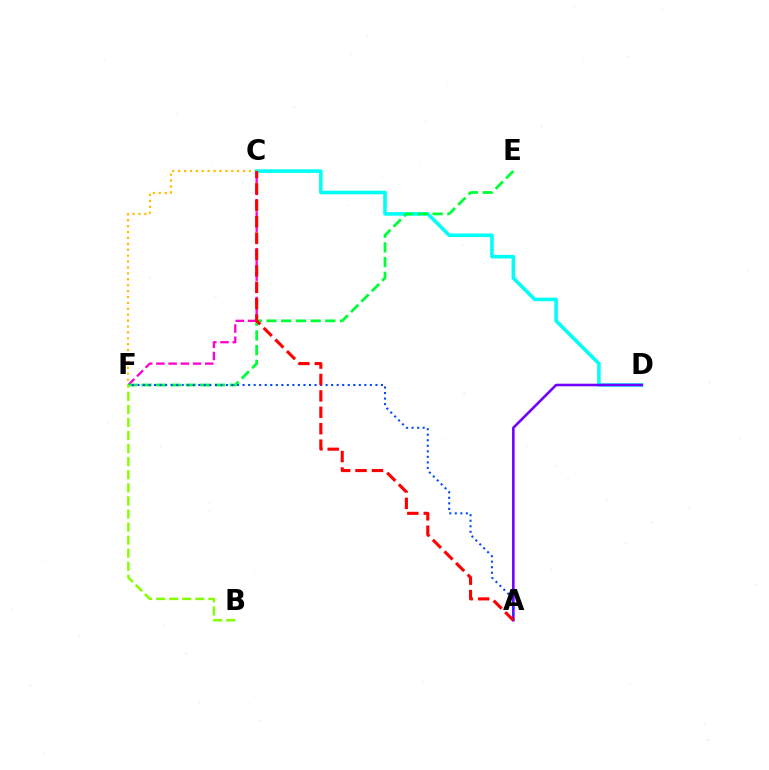{('C', 'F'): [{'color': '#ffbd00', 'line_style': 'dotted', 'thickness': 1.6}, {'color': '#ff00cf', 'line_style': 'dashed', 'thickness': 1.66}], ('C', 'D'): [{'color': '#00fff6', 'line_style': 'solid', 'thickness': 2.58}], ('E', 'F'): [{'color': '#00ff39', 'line_style': 'dashed', 'thickness': 2.0}], ('A', 'D'): [{'color': '#7200ff', 'line_style': 'solid', 'thickness': 1.85}], ('A', 'F'): [{'color': '#004bff', 'line_style': 'dotted', 'thickness': 1.5}], ('A', 'C'): [{'color': '#ff0000', 'line_style': 'dashed', 'thickness': 2.23}], ('B', 'F'): [{'color': '#84ff00', 'line_style': 'dashed', 'thickness': 1.78}]}